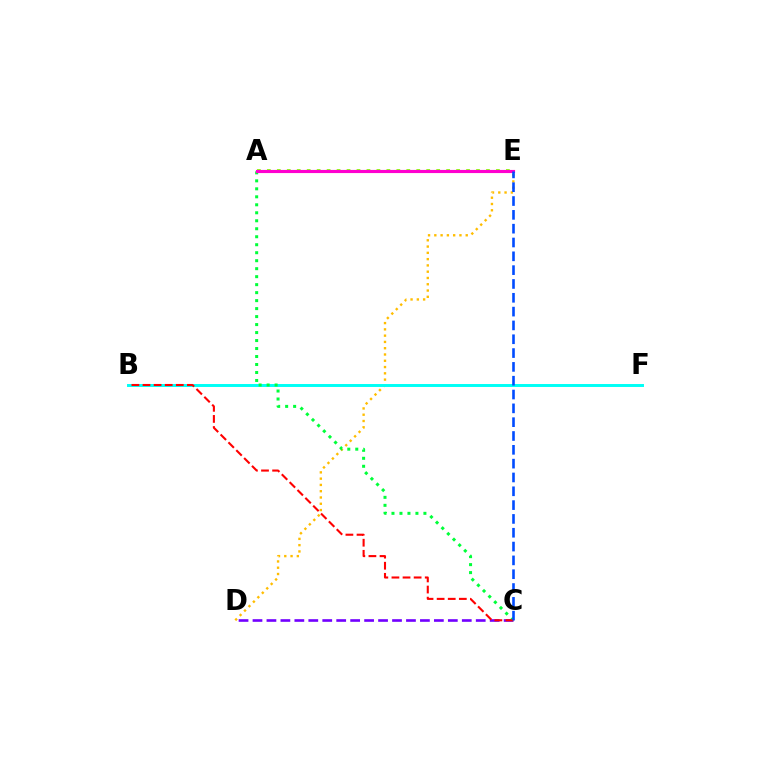{('D', 'E'): [{'color': '#ffbd00', 'line_style': 'dotted', 'thickness': 1.71}], ('A', 'E'): [{'color': '#84ff00', 'line_style': 'dotted', 'thickness': 2.71}, {'color': '#ff00cf', 'line_style': 'solid', 'thickness': 2.25}], ('B', 'F'): [{'color': '#00fff6', 'line_style': 'solid', 'thickness': 2.13}], ('C', 'D'): [{'color': '#7200ff', 'line_style': 'dashed', 'thickness': 1.9}], ('A', 'C'): [{'color': '#00ff39', 'line_style': 'dotted', 'thickness': 2.17}], ('B', 'C'): [{'color': '#ff0000', 'line_style': 'dashed', 'thickness': 1.51}], ('C', 'E'): [{'color': '#004bff', 'line_style': 'dashed', 'thickness': 1.88}]}